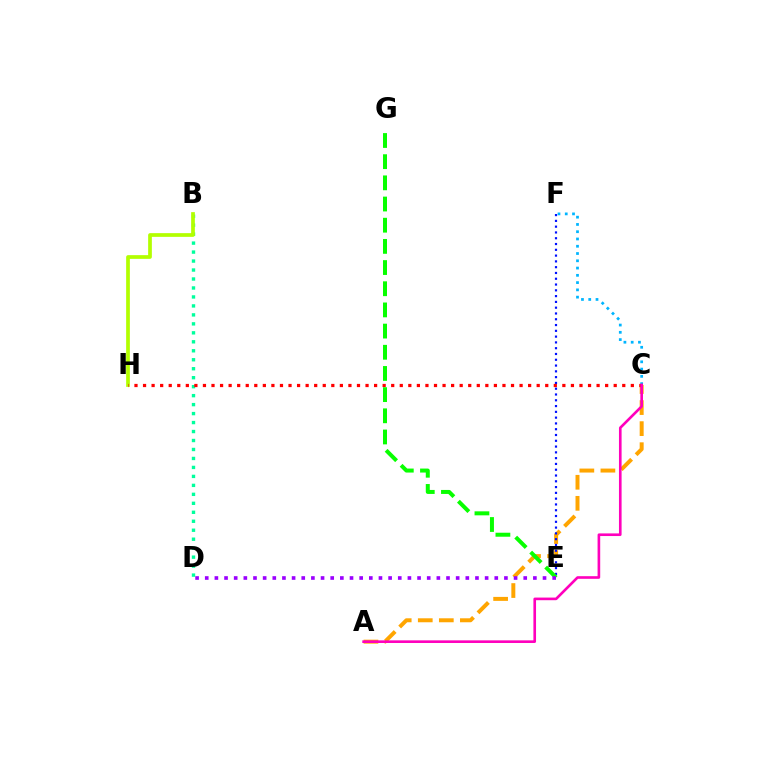{('C', 'F'): [{'color': '#00b5ff', 'line_style': 'dotted', 'thickness': 1.98}], ('B', 'D'): [{'color': '#00ff9d', 'line_style': 'dotted', 'thickness': 2.44}], ('A', 'C'): [{'color': '#ffa500', 'line_style': 'dashed', 'thickness': 2.86}, {'color': '#ff00bd', 'line_style': 'solid', 'thickness': 1.9}], ('B', 'H'): [{'color': '#b3ff00', 'line_style': 'solid', 'thickness': 2.67}], ('E', 'F'): [{'color': '#0010ff', 'line_style': 'dotted', 'thickness': 1.57}], ('C', 'H'): [{'color': '#ff0000', 'line_style': 'dotted', 'thickness': 2.33}], ('E', 'G'): [{'color': '#08ff00', 'line_style': 'dashed', 'thickness': 2.88}], ('D', 'E'): [{'color': '#9b00ff', 'line_style': 'dotted', 'thickness': 2.62}]}